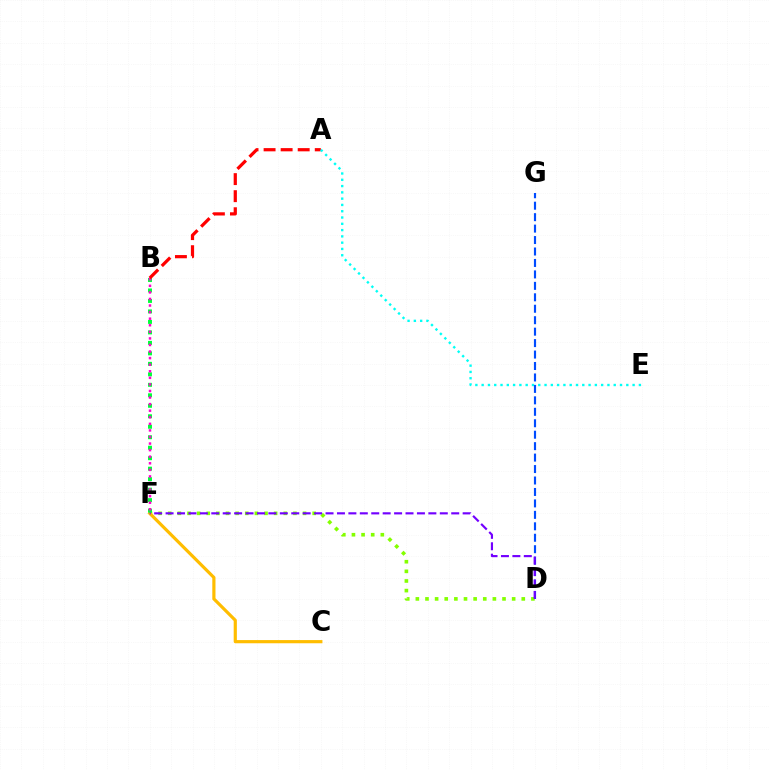{('D', 'F'): [{'color': '#84ff00', 'line_style': 'dotted', 'thickness': 2.62}, {'color': '#7200ff', 'line_style': 'dashed', 'thickness': 1.55}], ('C', 'F'): [{'color': '#ffbd00', 'line_style': 'solid', 'thickness': 2.29}], ('B', 'F'): [{'color': '#00ff39', 'line_style': 'dotted', 'thickness': 2.85}, {'color': '#ff00cf', 'line_style': 'dotted', 'thickness': 1.79}], ('A', 'B'): [{'color': '#ff0000', 'line_style': 'dashed', 'thickness': 2.32}], ('A', 'E'): [{'color': '#00fff6', 'line_style': 'dotted', 'thickness': 1.71}], ('D', 'G'): [{'color': '#004bff', 'line_style': 'dashed', 'thickness': 1.56}]}